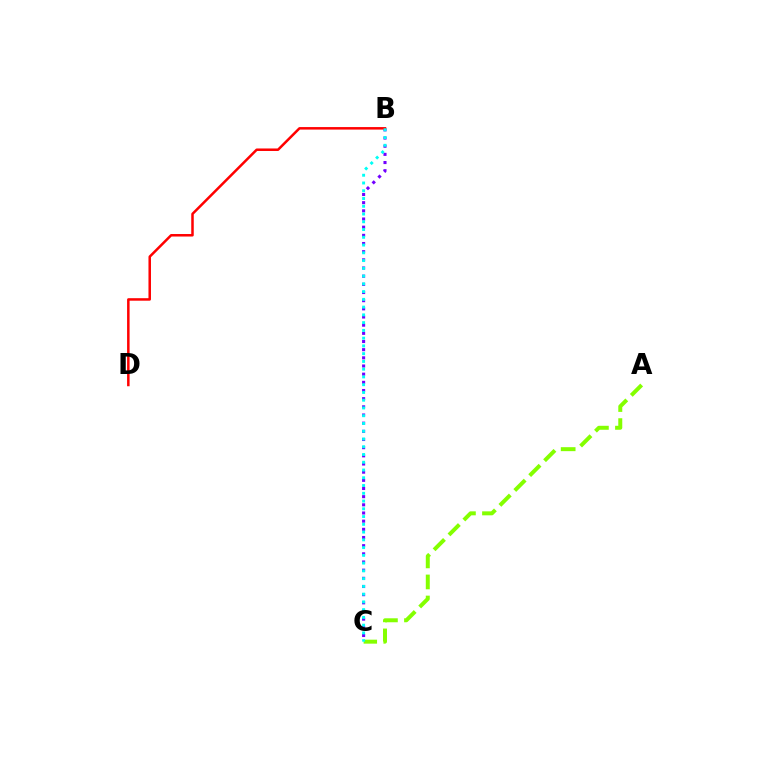{('B', 'C'): [{'color': '#7200ff', 'line_style': 'dotted', 'thickness': 2.22}, {'color': '#00fff6', 'line_style': 'dotted', 'thickness': 2.11}], ('A', 'C'): [{'color': '#84ff00', 'line_style': 'dashed', 'thickness': 2.86}], ('B', 'D'): [{'color': '#ff0000', 'line_style': 'solid', 'thickness': 1.81}]}